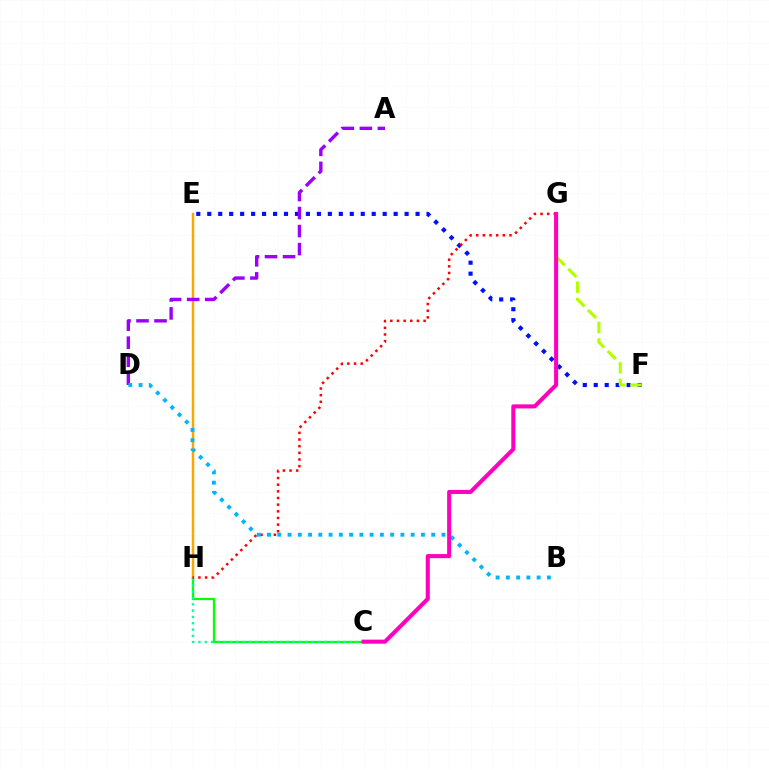{('C', 'H'): [{'color': '#08ff00', 'line_style': 'solid', 'thickness': 1.63}, {'color': '#00ff9d', 'line_style': 'dotted', 'thickness': 1.71}], ('E', 'F'): [{'color': '#0010ff', 'line_style': 'dotted', 'thickness': 2.98}], ('E', 'H'): [{'color': '#ffa500', 'line_style': 'solid', 'thickness': 1.77}], ('F', 'G'): [{'color': '#b3ff00', 'line_style': 'dashed', 'thickness': 2.23}], ('A', 'D'): [{'color': '#9b00ff', 'line_style': 'dashed', 'thickness': 2.45}], ('G', 'H'): [{'color': '#ff0000', 'line_style': 'dotted', 'thickness': 1.81}], ('B', 'D'): [{'color': '#00b5ff', 'line_style': 'dotted', 'thickness': 2.79}], ('C', 'G'): [{'color': '#ff00bd', 'line_style': 'solid', 'thickness': 2.93}]}